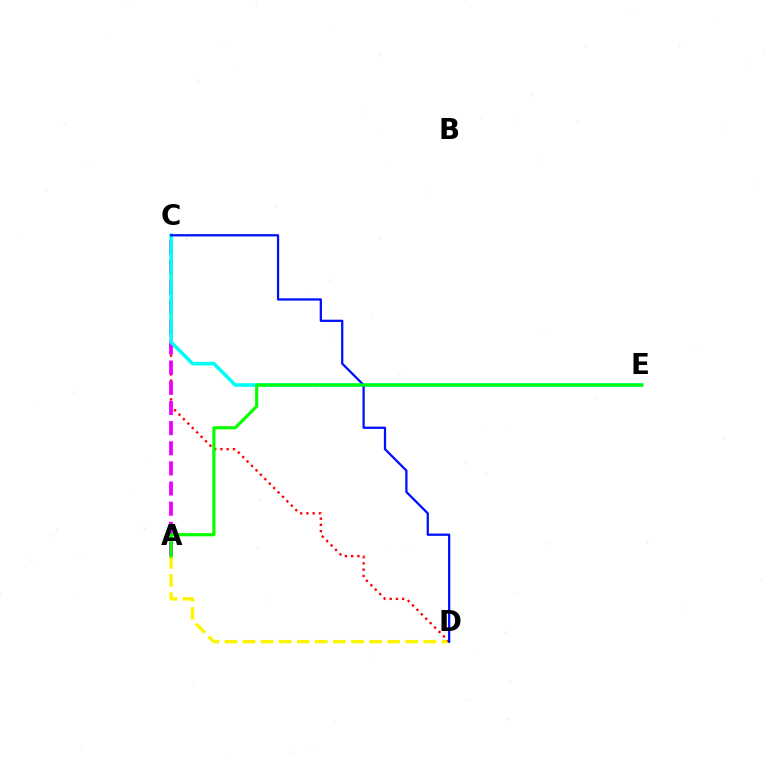{('A', 'D'): [{'color': '#fcf500', 'line_style': 'dashed', 'thickness': 2.46}], ('C', 'D'): [{'color': '#ff0000', 'line_style': 'dotted', 'thickness': 1.7}, {'color': '#0010ff', 'line_style': 'solid', 'thickness': 1.63}], ('A', 'C'): [{'color': '#ee00ff', 'line_style': 'dashed', 'thickness': 2.74}], ('C', 'E'): [{'color': '#00fff6', 'line_style': 'solid', 'thickness': 2.59}], ('A', 'E'): [{'color': '#08ff00', 'line_style': 'solid', 'thickness': 2.28}]}